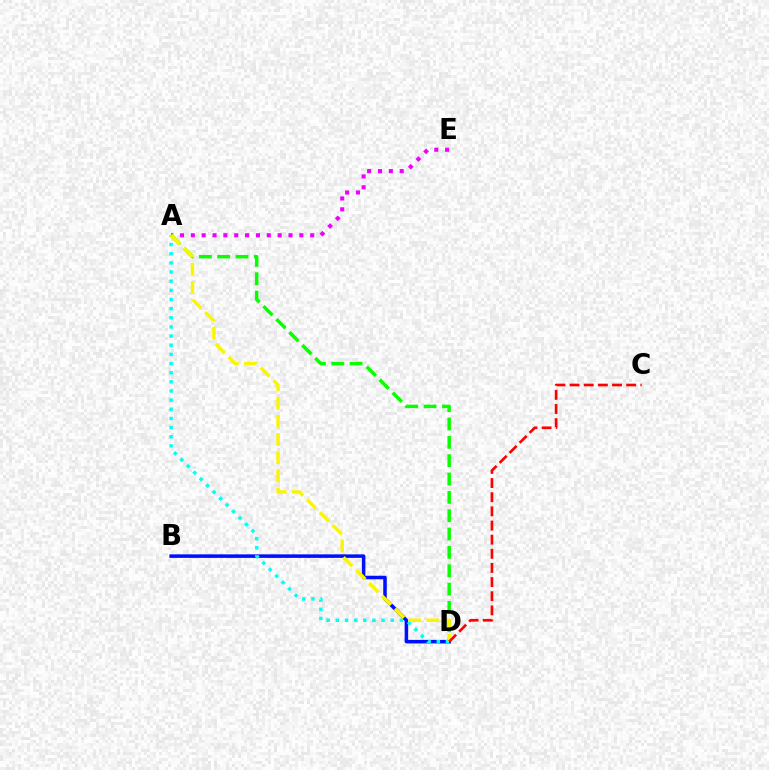{('B', 'D'): [{'color': '#0010ff', 'line_style': 'solid', 'thickness': 2.54}], ('A', 'E'): [{'color': '#ee00ff', 'line_style': 'dotted', 'thickness': 2.95}], ('A', 'D'): [{'color': '#00fff6', 'line_style': 'dotted', 'thickness': 2.49}, {'color': '#08ff00', 'line_style': 'dashed', 'thickness': 2.49}, {'color': '#fcf500', 'line_style': 'dashed', 'thickness': 2.47}], ('C', 'D'): [{'color': '#ff0000', 'line_style': 'dashed', 'thickness': 1.92}]}